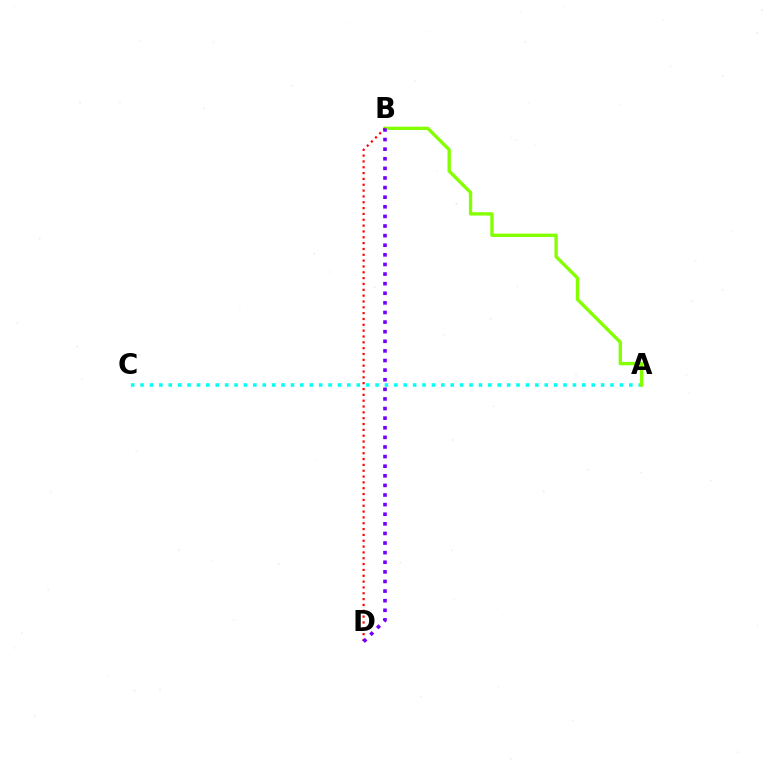{('A', 'C'): [{'color': '#00fff6', 'line_style': 'dotted', 'thickness': 2.55}], ('A', 'B'): [{'color': '#84ff00', 'line_style': 'solid', 'thickness': 2.41}], ('B', 'D'): [{'color': '#ff0000', 'line_style': 'dotted', 'thickness': 1.59}, {'color': '#7200ff', 'line_style': 'dotted', 'thickness': 2.61}]}